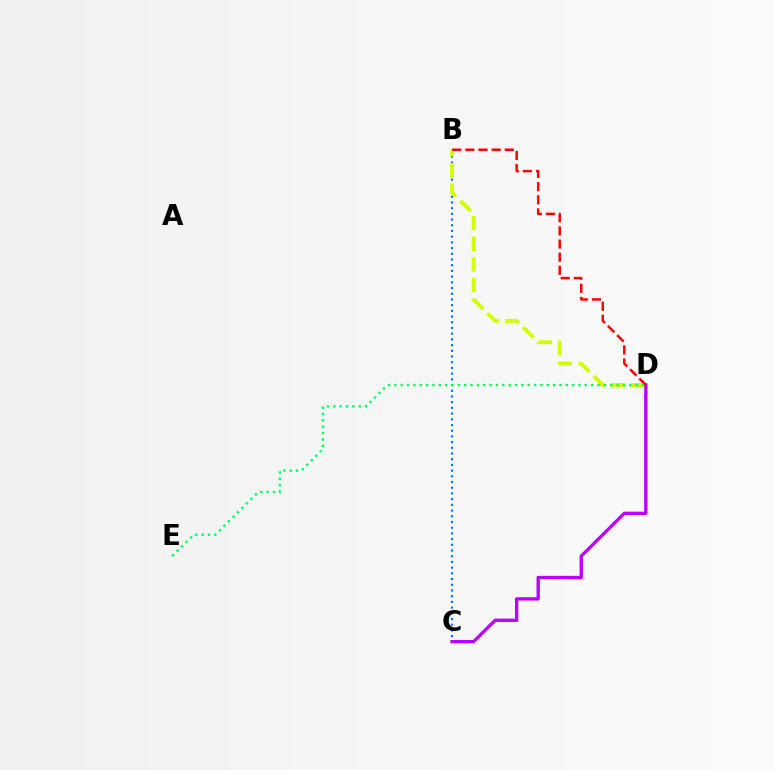{('B', 'C'): [{'color': '#0074ff', 'line_style': 'dotted', 'thickness': 1.55}], ('B', 'D'): [{'color': '#d1ff00', 'line_style': 'dashed', 'thickness': 2.81}, {'color': '#ff0000', 'line_style': 'dashed', 'thickness': 1.79}], ('C', 'D'): [{'color': '#b900ff', 'line_style': 'solid', 'thickness': 2.39}], ('D', 'E'): [{'color': '#00ff5c', 'line_style': 'dotted', 'thickness': 1.73}]}